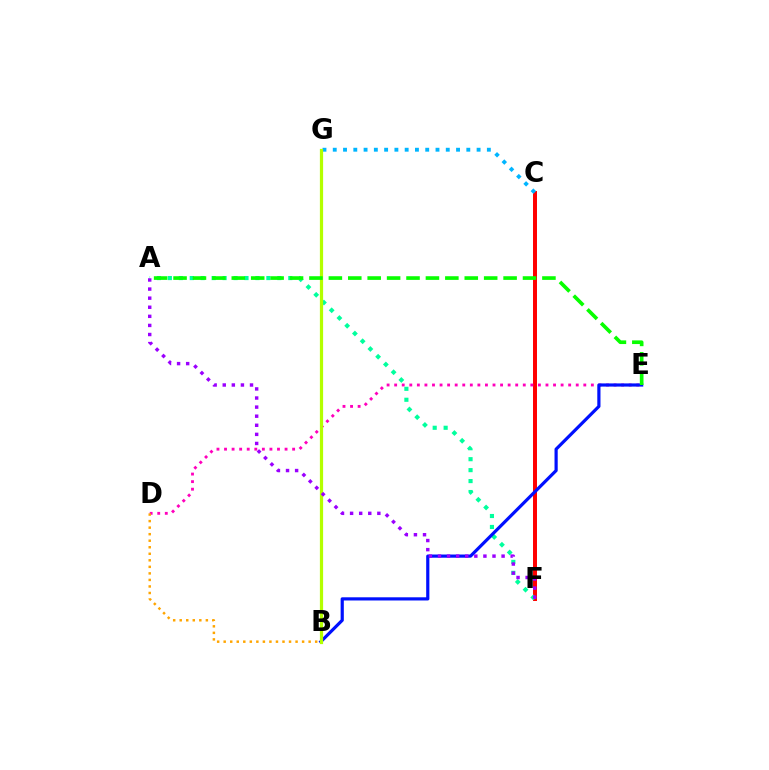{('C', 'F'): [{'color': '#ff0000', 'line_style': 'solid', 'thickness': 2.86}], ('D', 'E'): [{'color': '#ff00bd', 'line_style': 'dotted', 'thickness': 2.06}], ('C', 'G'): [{'color': '#00b5ff', 'line_style': 'dotted', 'thickness': 2.79}], ('A', 'F'): [{'color': '#00ff9d', 'line_style': 'dotted', 'thickness': 2.97}, {'color': '#9b00ff', 'line_style': 'dotted', 'thickness': 2.47}], ('B', 'E'): [{'color': '#0010ff', 'line_style': 'solid', 'thickness': 2.3}], ('B', 'G'): [{'color': '#b3ff00', 'line_style': 'solid', 'thickness': 2.32}], ('B', 'D'): [{'color': '#ffa500', 'line_style': 'dotted', 'thickness': 1.78}], ('A', 'E'): [{'color': '#08ff00', 'line_style': 'dashed', 'thickness': 2.64}]}